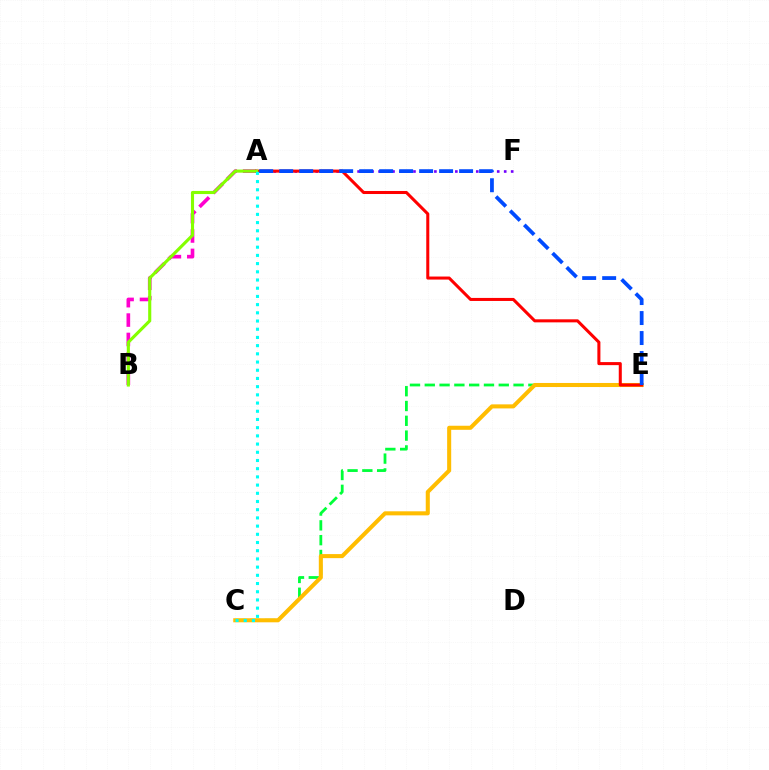{('A', 'F'): [{'color': '#7200ff', 'line_style': 'dotted', 'thickness': 1.9}], ('A', 'B'): [{'color': '#ff00cf', 'line_style': 'dashed', 'thickness': 2.63}, {'color': '#84ff00', 'line_style': 'solid', 'thickness': 2.24}], ('C', 'E'): [{'color': '#00ff39', 'line_style': 'dashed', 'thickness': 2.01}, {'color': '#ffbd00', 'line_style': 'solid', 'thickness': 2.92}], ('A', 'E'): [{'color': '#ff0000', 'line_style': 'solid', 'thickness': 2.19}, {'color': '#004bff', 'line_style': 'dashed', 'thickness': 2.72}], ('A', 'C'): [{'color': '#00fff6', 'line_style': 'dotted', 'thickness': 2.23}]}